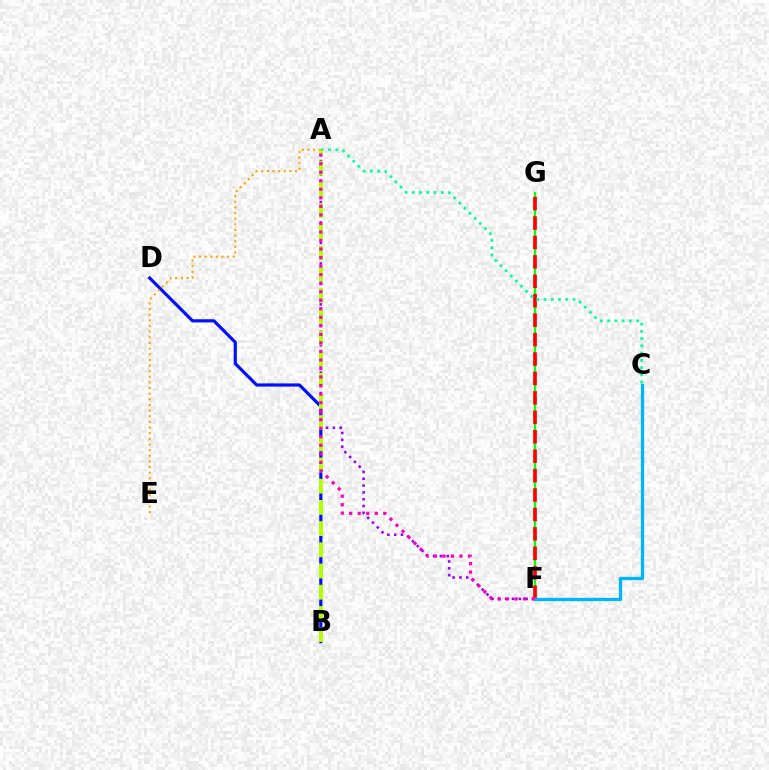{('B', 'D'): [{'color': '#0010ff', 'line_style': 'solid', 'thickness': 2.29}], ('F', 'G'): [{'color': '#08ff00', 'line_style': 'solid', 'thickness': 1.66}, {'color': '#ff0000', 'line_style': 'dashed', 'thickness': 2.64}], ('A', 'C'): [{'color': '#00ff9d', 'line_style': 'dotted', 'thickness': 1.97}], ('A', 'F'): [{'color': '#9b00ff', 'line_style': 'dotted', 'thickness': 1.85}, {'color': '#ff00bd', 'line_style': 'dotted', 'thickness': 2.32}], ('C', 'F'): [{'color': '#00b5ff', 'line_style': 'solid', 'thickness': 2.36}], ('A', 'B'): [{'color': '#b3ff00', 'line_style': 'dashed', 'thickness': 2.88}], ('A', 'E'): [{'color': '#ffa500', 'line_style': 'dotted', 'thickness': 1.53}]}